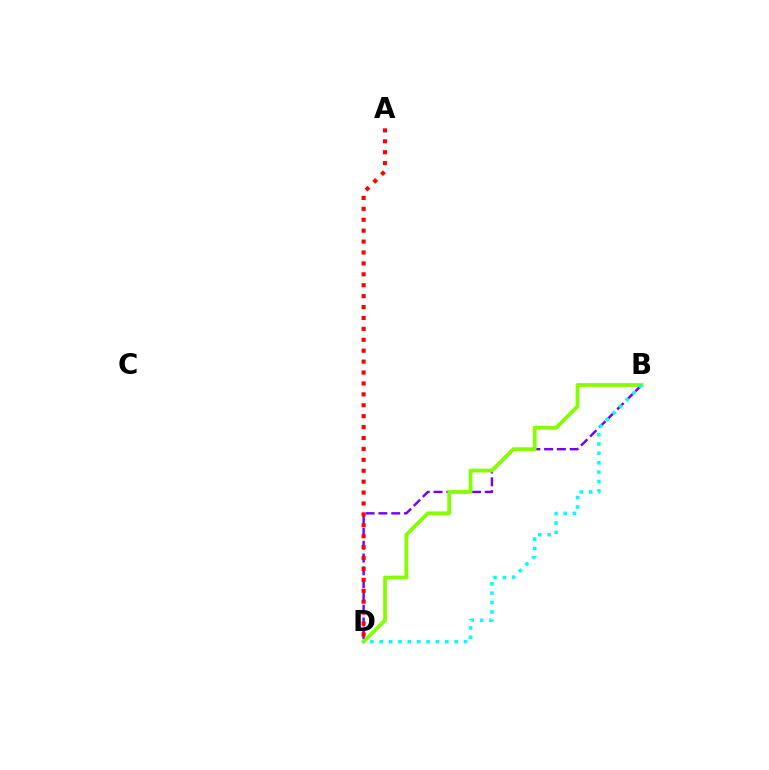{('B', 'D'): [{'color': '#7200ff', 'line_style': 'dashed', 'thickness': 1.74}, {'color': '#84ff00', 'line_style': 'solid', 'thickness': 2.72}, {'color': '#00fff6', 'line_style': 'dotted', 'thickness': 2.55}], ('A', 'D'): [{'color': '#ff0000', 'line_style': 'dotted', 'thickness': 2.96}]}